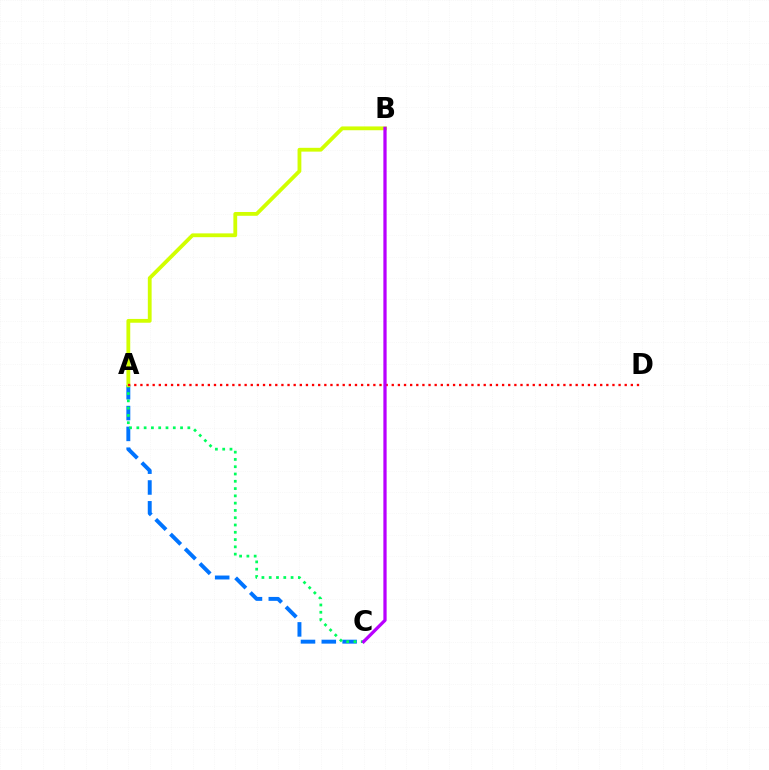{('A', 'C'): [{'color': '#0074ff', 'line_style': 'dashed', 'thickness': 2.83}, {'color': '#00ff5c', 'line_style': 'dotted', 'thickness': 1.98}], ('A', 'B'): [{'color': '#d1ff00', 'line_style': 'solid', 'thickness': 2.74}], ('A', 'D'): [{'color': '#ff0000', 'line_style': 'dotted', 'thickness': 1.67}], ('B', 'C'): [{'color': '#b900ff', 'line_style': 'solid', 'thickness': 2.34}]}